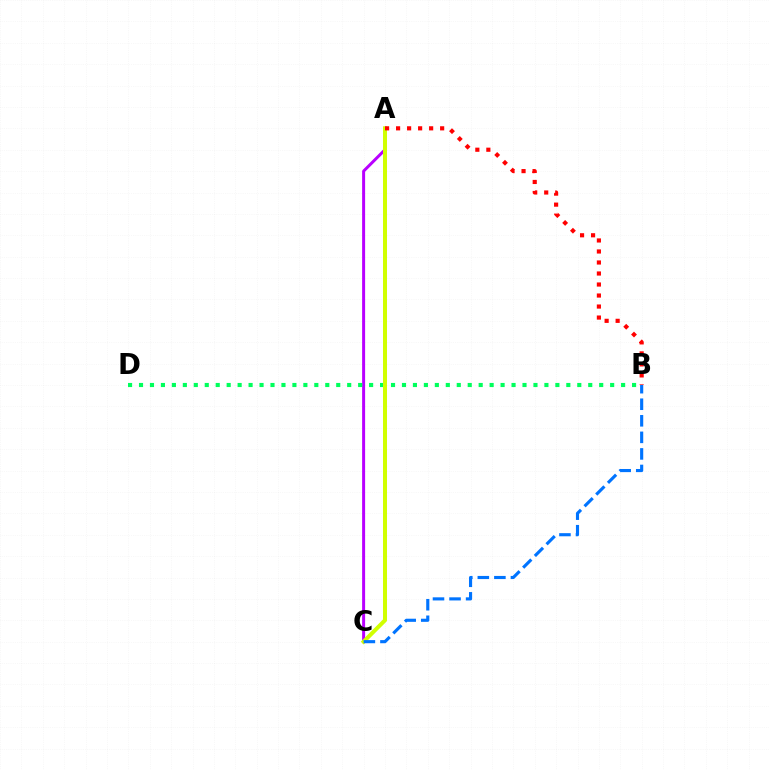{('A', 'C'): [{'color': '#b900ff', 'line_style': 'solid', 'thickness': 2.15}, {'color': '#d1ff00', 'line_style': 'solid', 'thickness': 2.88}], ('B', 'D'): [{'color': '#00ff5c', 'line_style': 'dotted', 'thickness': 2.98}], ('A', 'B'): [{'color': '#ff0000', 'line_style': 'dotted', 'thickness': 2.99}], ('B', 'C'): [{'color': '#0074ff', 'line_style': 'dashed', 'thickness': 2.25}]}